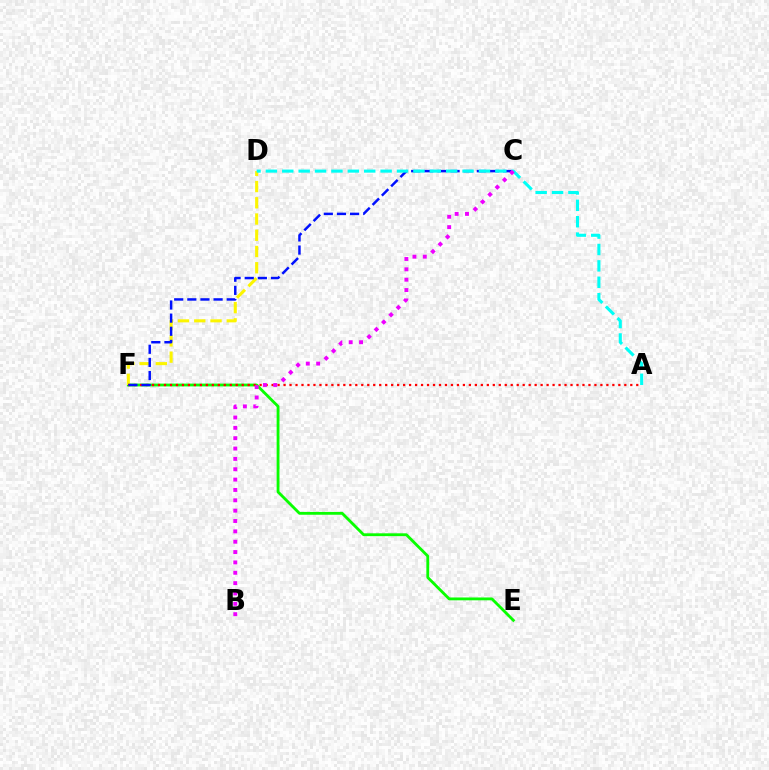{('E', 'F'): [{'color': '#08ff00', 'line_style': 'solid', 'thickness': 2.04}], ('D', 'F'): [{'color': '#fcf500', 'line_style': 'dashed', 'thickness': 2.21}], ('A', 'F'): [{'color': '#ff0000', 'line_style': 'dotted', 'thickness': 1.62}], ('C', 'F'): [{'color': '#0010ff', 'line_style': 'dashed', 'thickness': 1.78}], ('A', 'D'): [{'color': '#00fff6', 'line_style': 'dashed', 'thickness': 2.23}], ('B', 'C'): [{'color': '#ee00ff', 'line_style': 'dotted', 'thickness': 2.81}]}